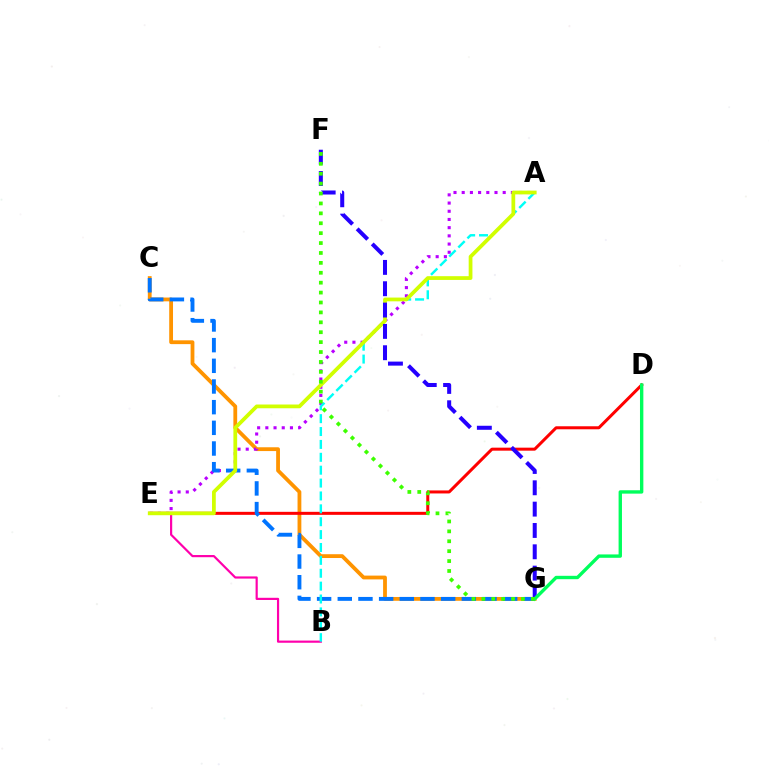{('C', 'G'): [{'color': '#ff9400', 'line_style': 'solid', 'thickness': 2.74}, {'color': '#0074ff', 'line_style': 'dashed', 'thickness': 2.81}], ('A', 'E'): [{'color': '#b900ff', 'line_style': 'dotted', 'thickness': 2.23}, {'color': '#d1ff00', 'line_style': 'solid', 'thickness': 2.71}], ('D', 'E'): [{'color': '#ff0000', 'line_style': 'solid', 'thickness': 2.17}], ('B', 'E'): [{'color': '#ff00ac', 'line_style': 'solid', 'thickness': 1.57}], ('A', 'B'): [{'color': '#00fff6', 'line_style': 'dashed', 'thickness': 1.75}], ('F', 'G'): [{'color': '#2500ff', 'line_style': 'dashed', 'thickness': 2.9}, {'color': '#3dff00', 'line_style': 'dotted', 'thickness': 2.69}], ('D', 'G'): [{'color': '#00ff5c', 'line_style': 'solid', 'thickness': 2.43}]}